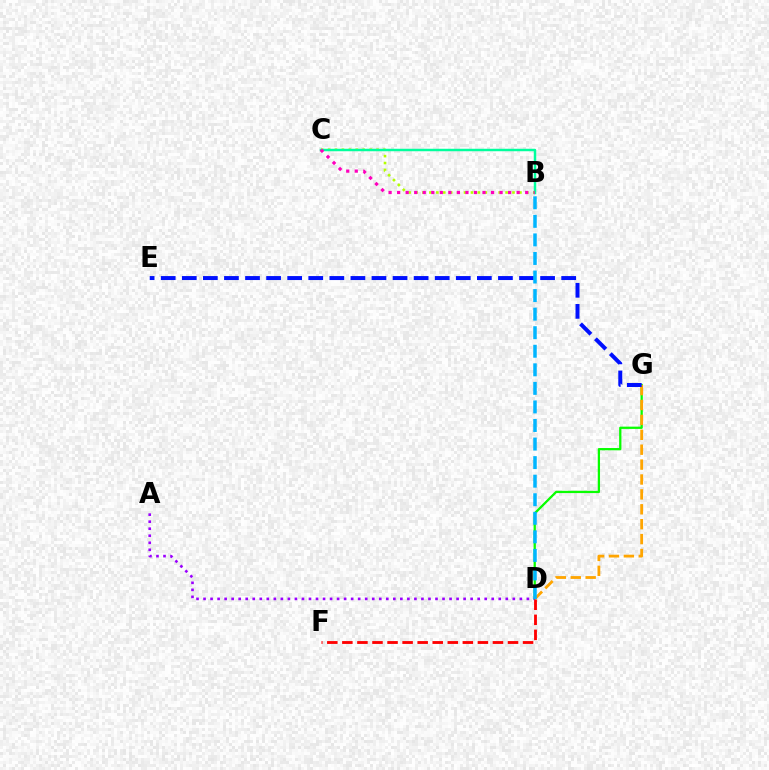{('B', 'C'): [{'color': '#b3ff00', 'line_style': 'dotted', 'thickness': 1.88}, {'color': '#00ff9d', 'line_style': 'solid', 'thickness': 1.78}, {'color': '#ff00bd', 'line_style': 'dotted', 'thickness': 2.32}], ('D', 'G'): [{'color': '#08ff00', 'line_style': 'solid', 'thickness': 1.63}, {'color': '#ffa500', 'line_style': 'dashed', 'thickness': 2.02}], ('D', 'F'): [{'color': '#ff0000', 'line_style': 'dashed', 'thickness': 2.05}], ('A', 'D'): [{'color': '#9b00ff', 'line_style': 'dotted', 'thickness': 1.91}], ('E', 'G'): [{'color': '#0010ff', 'line_style': 'dashed', 'thickness': 2.86}], ('B', 'D'): [{'color': '#00b5ff', 'line_style': 'dashed', 'thickness': 2.52}]}